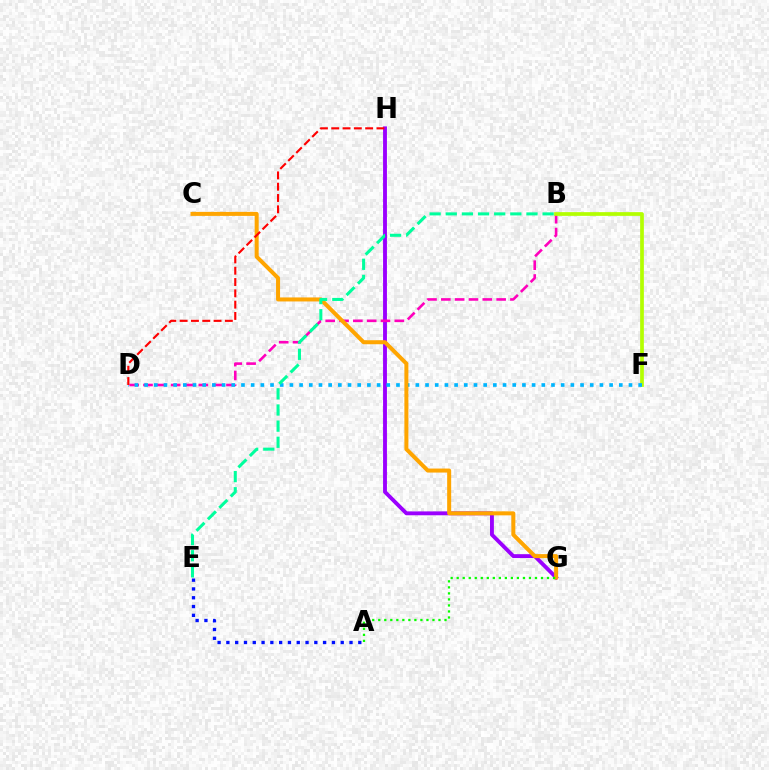{('G', 'H'): [{'color': '#9b00ff', 'line_style': 'solid', 'thickness': 2.79}], ('B', 'D'): [{'color': '#ff00bd', 'line_style': 'dashed', 'thickness': 1.88}], ('B', 'F'): [{'color': '#b3ff00', 'line_style': 'solid', 'thickness': 2.68}], ('D', 'F'): [{'color': '#00b5ff', 'line_style': 'dotted', 'thickness': 2.63}], ('A', 'E'): [{'color': '#0010ff', 'line_style': 'dotted', 'thickness': 2.39}], ('C', 'G'): [{'color': '#ffa500', 'line_style': 'solid', 'thickness': 2.89}], ('D', 'H'): [{'color': '#ff0000', 'line_style': 'dashed', 'thickness': 1.54}], ('A', 'G'): [{'color': '#08ff00', 'line_style': 'dotted', 'thickness': 1.64}], ('B', 'E'): [{'color': '#00ff9d', 'line_style': 'dashed', 'thickness': 2.19}]}